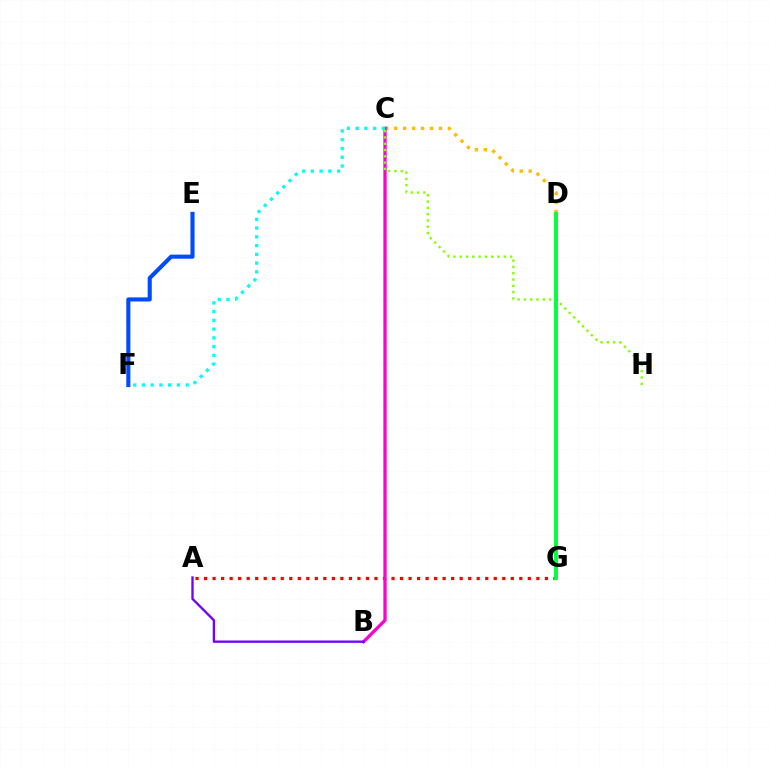{('E', 'F'): [{'color': '#004bff', 'line_style': 'solid', 'thickness': 2.95}], ('A', 'G'): [{'color': '#ff0000', 'line_style': 'dotted', 'thickness': 2.31}], ('C', 'D'): [{'color': '#ffbd00', 'line_style': 'dotted', 'thickness': 2.43}], ('B', 'C'): [{'color': '#ff00cf', 'line_style': 'solid', 'thickness': 2.37}], ('C', 'F'): [{'color': '#00fff6', 'line_style': 'dotted', 'thickness': 2.38}], ('C', 'H'): [{'color': '#84ff00', 'line_style': 'dotted', 'thickness': 1.71}], ('A', 'B'): [{'color': '#7200ff', 'line_style': 'solid', 'thickness': 1.68}], ('D', 'G'): [{'color': '#00ff39', 'line_style': 'solid', 'thickness': 2.81}]}